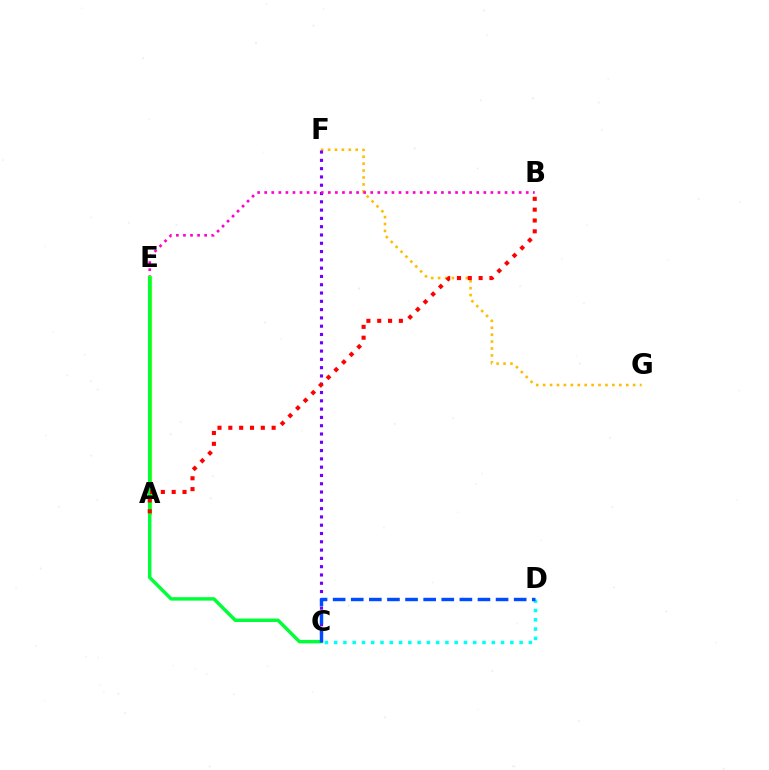{('F', 'G'): [{'color': '#ffbd00', 'line_style': 'dotted', 'thickness': 1.88}], ('C', 'F'): [{'color': '#7200ff', 'line_style': 'dotted', 'thickness': 2.25}], ('B', 'E'): [{'color': '#ff00cf', 'line_style': 'dotted', 'thickness': 1.92}], ('A', 'E'): [{'color': '#84ff00', 'line_style': 'solid', 'thickness': 2.99}], ('C', 'E'): [{'color': '#00ff39', 'line_style': 'solid', 'thickness': 2.49}], ('C', 'D'): [{'color': '#00fff6', 'line_style': 'dotted', 'thickness': 2.52}, {'color': '#004bff', 'line_style': 'dashed', 'thickness': 2.46}], ('A', 'B'): [{'color': '#ff0000', 'line_style': 'dotted', 'thickness': 2.94}]}